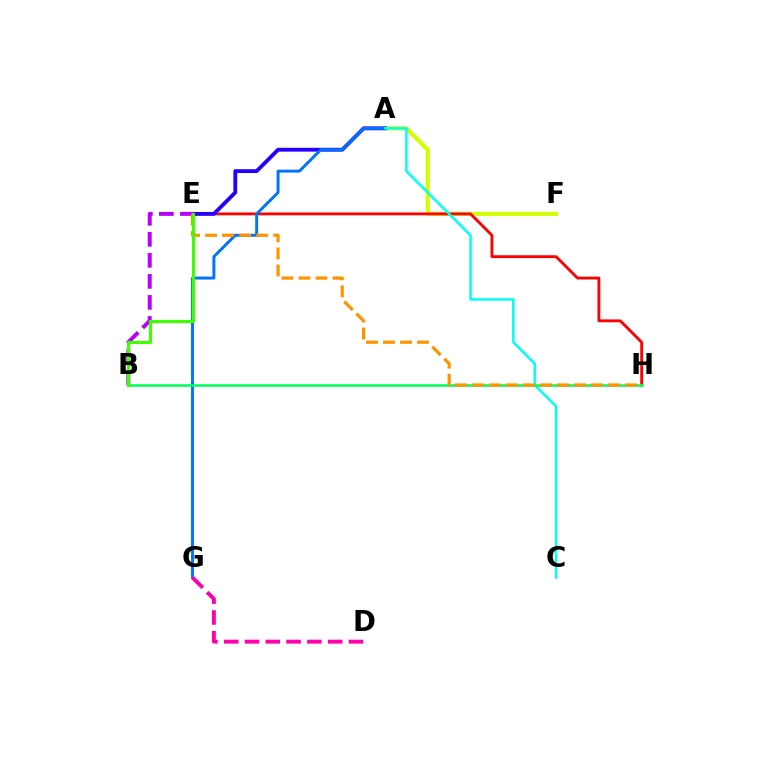{('A', 'F'): [{'color': '#d1ff00', 'line_style': 'solid', 'thickness': 2.99}], ('E', 'H'): [{'color': '#ff0000', 'line_style': 'solid', 'thickness': 2.05}, {'color': '#ff9400', 'line_style': 'dashed', 'thickness': 2.31}], ('A', 'E'): [{'color': '#2500ff', 'line_style': 'solid', 'thickness': 2.76}], ('A', 'G'): [{'color': '#0074ff', 'line_style': 'solid', 'thickness': 2.12}], ('B', 'E'): [{'color': '#b900ff', 'line_style': 'dashed', 'thickness': 2.86}, {'color': '#3dff00', 'line_style': 'solid', 'thickness': 2.26}], ('A', 'C'): [{'color': '#00fff6', 'line_style': 'solid', 'thickness': 1.79}], ('B', 'H'): [{'color': '#00ff5c', 'line_style': 'solid', 'thickness': 1.83}], ('D', 'G'): [{'color': '#ff00ac', 'line_style': 'dashed', 'thickness': 2.82}]}